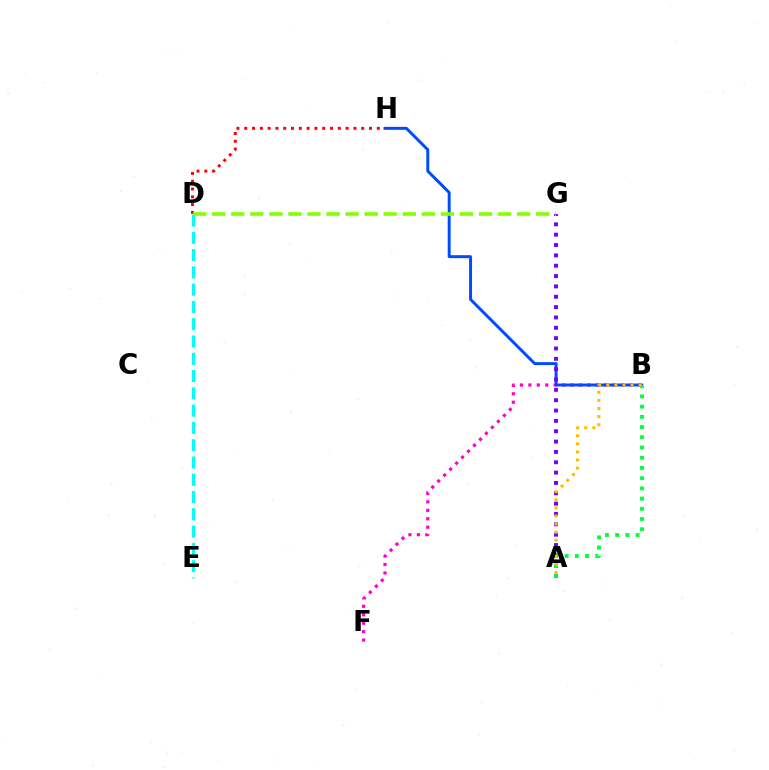{('D', 'E'): [{'color': '#00fff6', 'line_style': 'dashed', 'thickness': 2.35}], ('B', 'F'): [{'color': '#ff00cf', 'line_style': 'dotted', 'thickness': 2.29}], ('B', 'H'): [{'color': '#004bff', 'line_style': 'solid', 'thickness': 2.13}], ('A', 'G'): [{'color': '#7200ff', 'line_style': 'dotted', 'thickness': 2.81}], ('D', 'H'): [{'color': '#ff0000', 'line_style': 'dotted', 'thickness': 2.12}], ('A', 'B'): [{'color': '#00ff39', 'line_style': 'dotted', 'thickness': 2.78}, {'color': '#ffbd00', 'line_style': 'dotted', 'thickness': 2.2}], ('D', 'G'): [{'color': '#84ff00', 'line_style': 'dashed', 'thickness': 2.59}]}